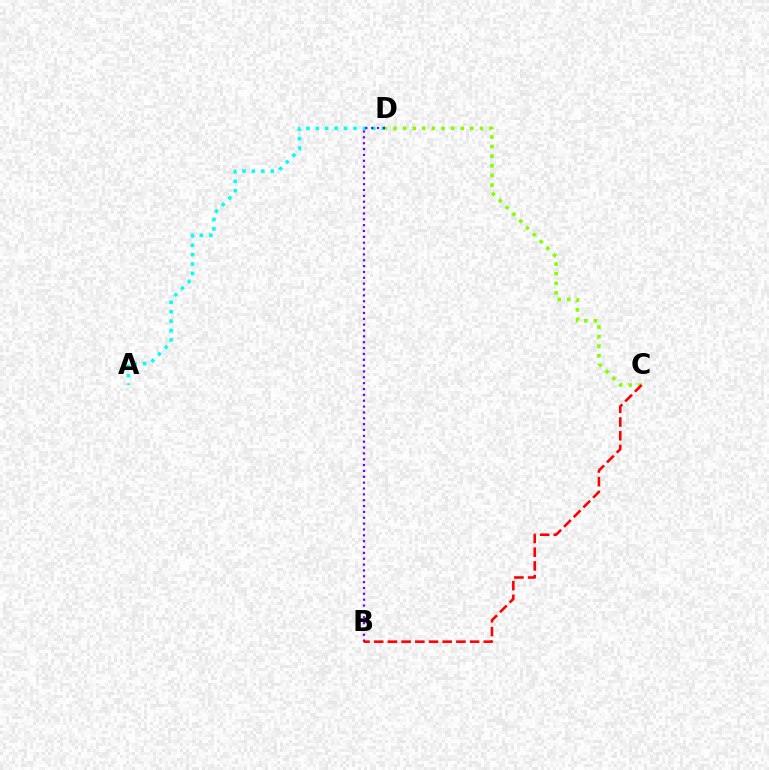{('A', 'D'): [{'color': '#00fff6', 'line_style': 'dotted', 'thickness': 2.56}], ('C', 'D'): [{'color': '#84ff00', 'line_style': 'dotted', 'thickness': 2.61}], ('B', 'D'): [{'color': '#7200ff', 'line_style': 'dotted', 'thickness': 1.59}], ('B', 'C'): [{'color': '#ff0000', 'line_style': 'dashed', 'thickness': 1.86}]}